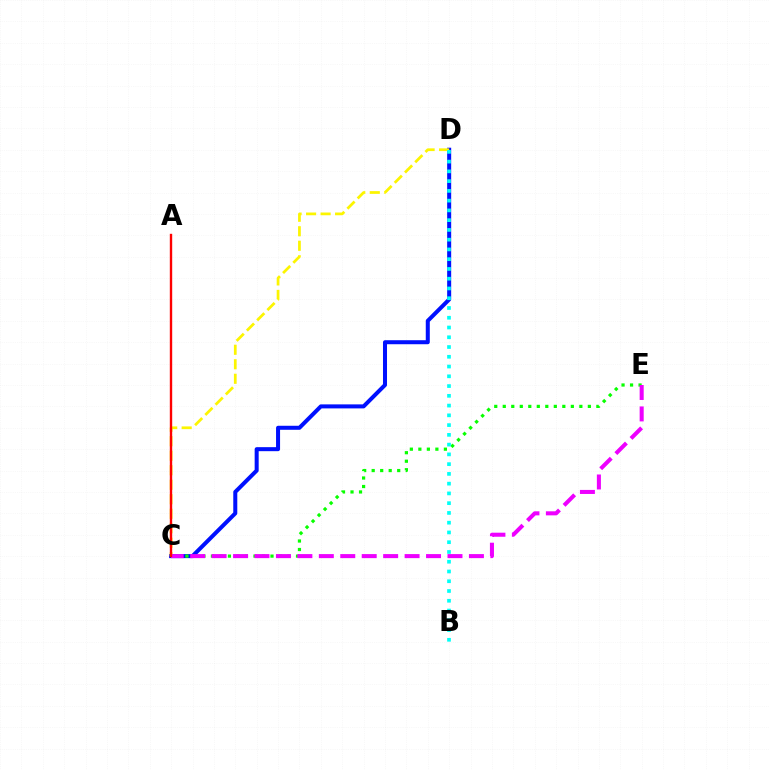{('C', 'D'): [{'color': '#0010ff', 'line_style': 'solid', 'thickness': 2.89}, {'color': '#fcf500', 'line_style': 'dashed', 'thickness': 1.97}], ('C', 'E'): [{'color': '#08ff00', 'line_style': 'dotted', 'thickness': 2.31}, {'color': '#ee00ff', 'line_style': 'dashed', 'thickness': 2.91}], ('A', 'C'): [{'color': '#ff0000', 'line_style': 'solid', 'thickness': 1.72}], ('B', 'D'): [{'color': '#00fff6', 'line_style': 'dotted', 'thickness': 2.65}]}